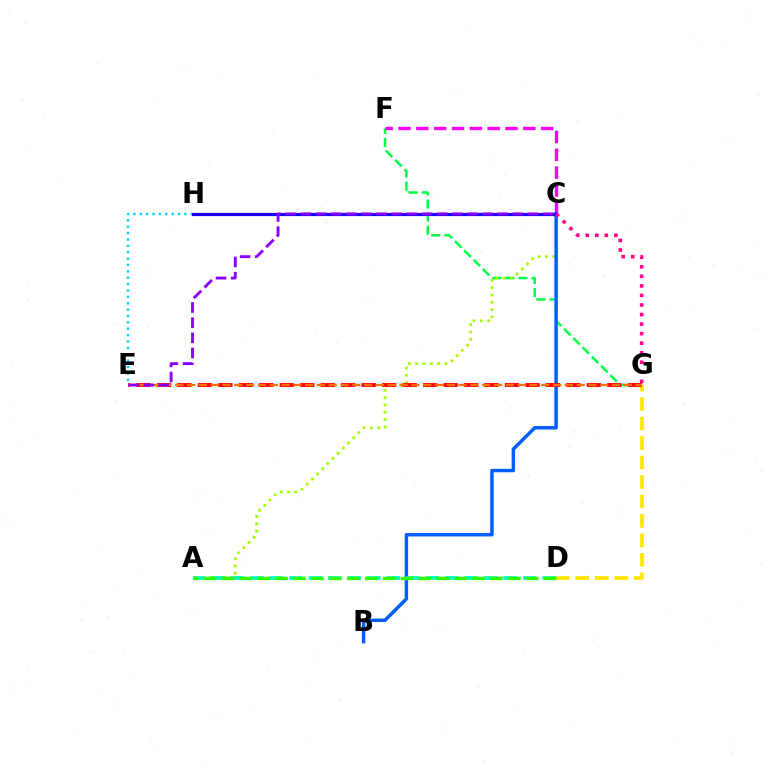{('F', 'G'): [{'color': '#00ff45', 'line_style': 'dashed', 'thickness': 1.78}], ('A', 'C'): [{'color': '#a2ff00', 'line_style': 'dotted', 'thickness': 1.98}], ('C', 'F'): [{'color': '#fa00f9', 'line_style': 'dashed', 'thickness': 2.42}], ('D', 'G'): [{'color': '#ffe600', 'line_style': 'dashed', 'thickness': 2.65}], ('E', 'H'): [{'color': '#00d3ff', 'line_style': 'dotted', 'thickness': 1.73}], ('B', 'C'): [{'color': '#005dff', 'line_style': 'solid', 'thickness': 2.48}], ('E', 'G'): [{'color': '#ff0000', 'line_style': 'dashed', 'thickness': 2.78}, {'color': '#ff7000', 'line_style': 'dashed', 'thickness': 1.6}], ('C', 'H'): [{'color': '#1900ff', 'line_style': 'solid', 'thickness': 2.29}], ('C', 'G'): [{'color': '#ff0088', 'line_style': 'dotted', 'thickness': 2.59}], ('C', 'E'): [{'color': '#8a00ff', 'line_style': 'dashed', 'thickness': 2.06}], ('A', 'D'): [{'color': '#00ffbb', 'line_style': 'dashed', 'thickness': 2.65}, {'color': '#31ff00', 'line_style': 'dashed', 'thickness': 2.43}]}